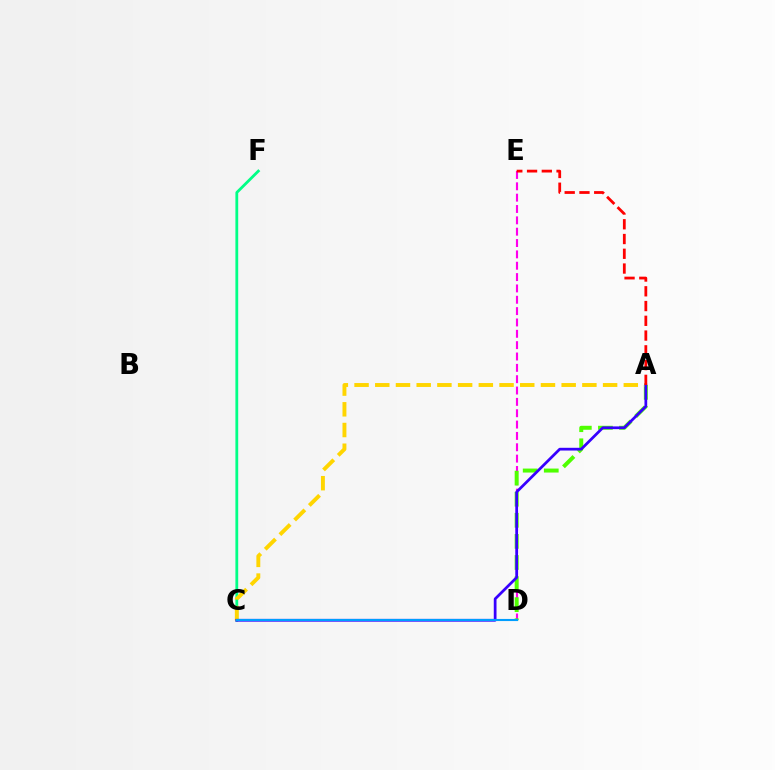{('D', 'E'): [{'color': '#ff00ed', 'line_style': 'dashed', 'thickness': 1.54}], ('A', 'D'): [{'color': '#4fff00', 'line_style': 'dashed', 'thickness': 2.86}], ('C', 'F'): [{'color': '#00ff86', 'line_style': 'solid', 'thickness': 2.01}], ('A', 'C'): [{'color': '#ffd500', 'line_style': 'dashed', 'thickness': 2.81}, {'color': '#3700ff', 'line_style': 'solid', 'thickness': 1.97}], ('A', 'E'): [{'color': '#ff0000', 'line_style': 'dashed', 'thickness': 2.01}], ('C', 'D'): [{'color': '#009eff', 'line_style': 'solid', 'thickness': 1.53}]}